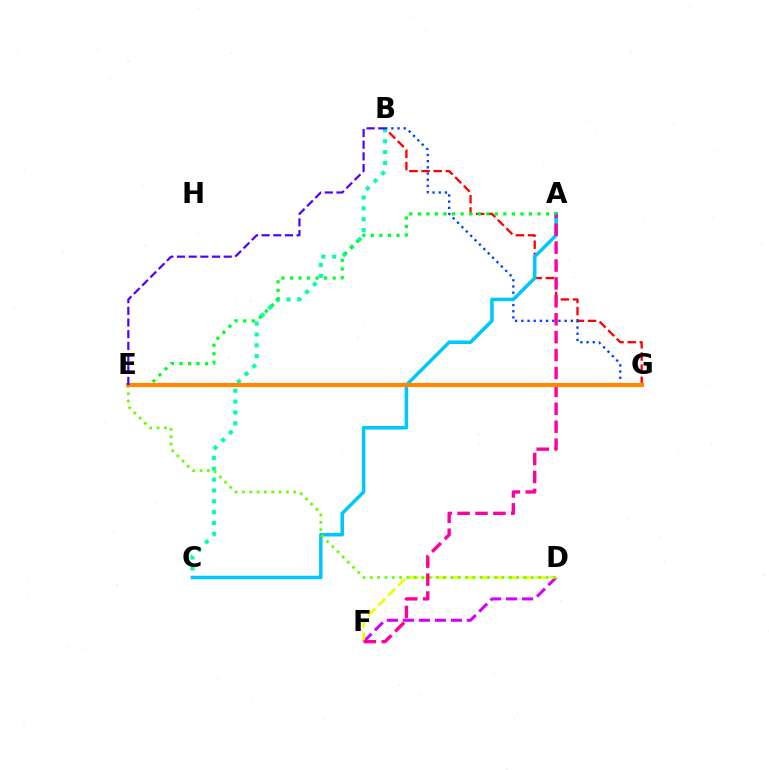{('B', 'G'): [{'color': '#ff0000', 'line_style': 'dashed', 'thickness': 1.65}, {'color': '#003fff', 'line_style': 'dotted', 'thickness': 1.68}], ('B', 'C'): [{'color': '#00ffaf', 'line_style': 'dotted', 'thickness': 2.95}], ('D', 'F'): [{'color': '#d600ff', 'line_style': 'dashed', 'thickness': 2.17}, {'color': '#eeff00', 'line_style': 'dashed', 'thickness': 1.91}], ('A', 'C'): [{'color': '#00c7ff', 'line_style': 'solid', 'thickness': 2.55}], ('D', 'E'): [{'color': '#66ff00', 'line_style': 'dotted', 'thickness': 1.99}], ('A', 'F'): [{'color': '#ff00a0', 'line_style': 'dashed', 'thickness': 2.43}], ('A', 'E'): [{'color': '#00ff27', 'line_style': 'dotted', 'thickness': 2.32}], ('E', 'G'): [{'color': '#ff8800', 'line_style': 'solid', 'thickness': 2.97}], ('B', 'E'): [{'color': '#4f00ff', 'line_style': 'dashed', 'thickness': 1.59}]}